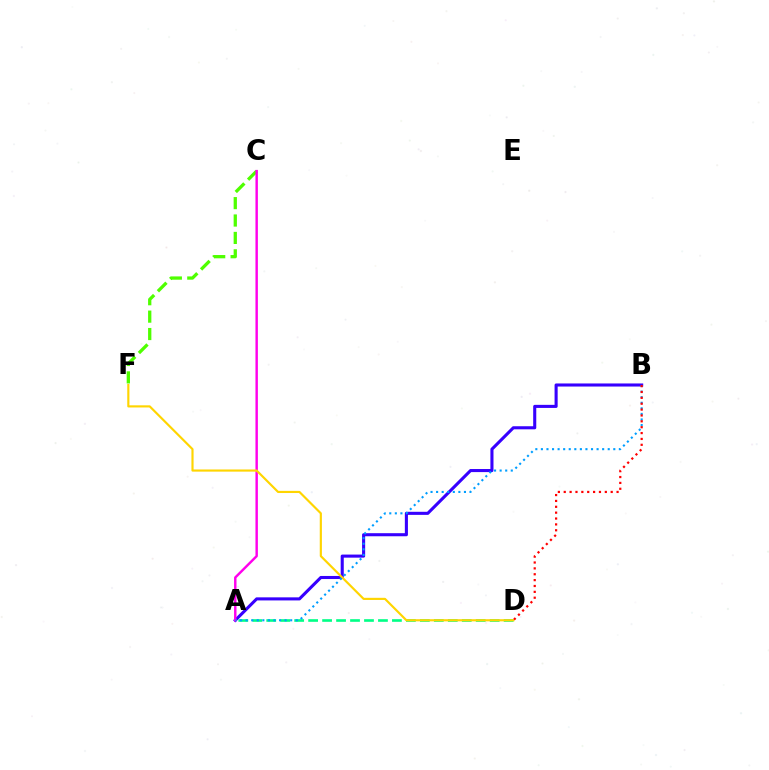{('C', 'F'): [{'color': '#4fff00', 'line_style': 'dashed', 'thickness': 2.36}], ('A', 'B'): [{'color': '#3700ff', 'line_style': 'solid', 'thickness': 2.22}, {'color': '#009eff', 'line_style': 'dotted', 'thickness': 1.51}], ('A', 'C'): [{'color': '#ff00ed', 'line_style': 'solid', 'thickness': 1.75}], ('A', 'D'): [{'color': '#00ff86', 'line_style': 'dashed', 'thickness': 1.9}], ('D', 'F'): [{'color': '#ffd500', 'line_style': 'solid', 'thickness': 1.55}], ('B', 'D'): [{'color': '#ff0000', 'line_style': 'dotted', 'thickness': 1.59}]}